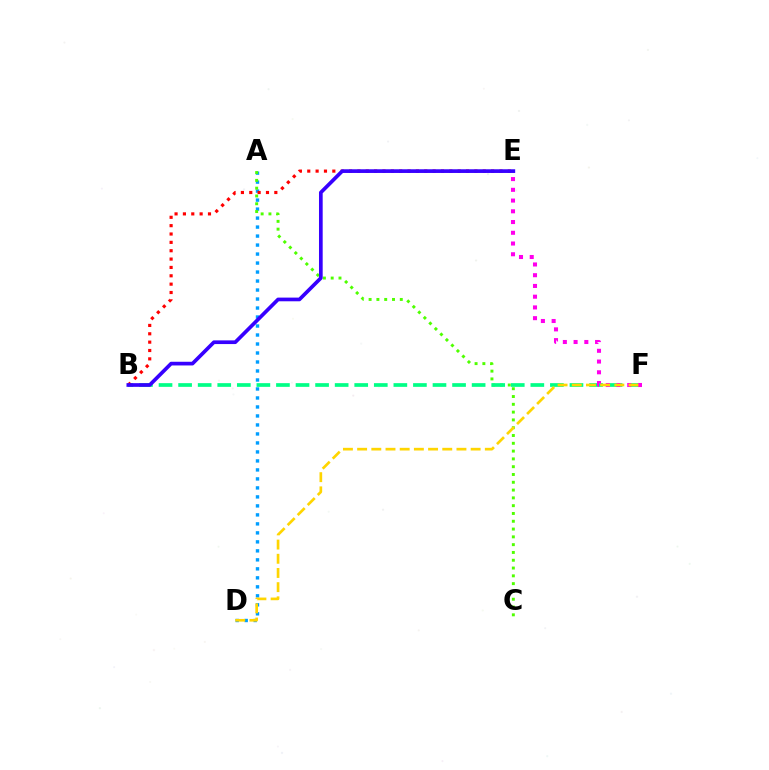{('A', 'D'): [{'color': '#009eff', 'line_style': 'dotted', 'thickness': 2.44}], ('A', 'C'): [{'color': '#4fff00', 'line_style': 'dotted', 'thickness': 2.12}], ('B', 'F'): [{'color': '#00ff86', 'line_style': 'dashed', 'thickness': 2.66}], ('B', 'E'): [{'color': '#ff0000', 'line_style': 'dotted', 'thickness': 2.27}, {'color': '#3700ff', 'line_style': 'solid', 'thickness': 2.66}], ('E', 'F'): [{'color': '#ff00ed', 'line_style': 'dotted', 'thickness': 2.92}], ('D', 'F'): [{'color': '#ffd500', 'line_style': 'dashed', 'thickness': 1.93}]}